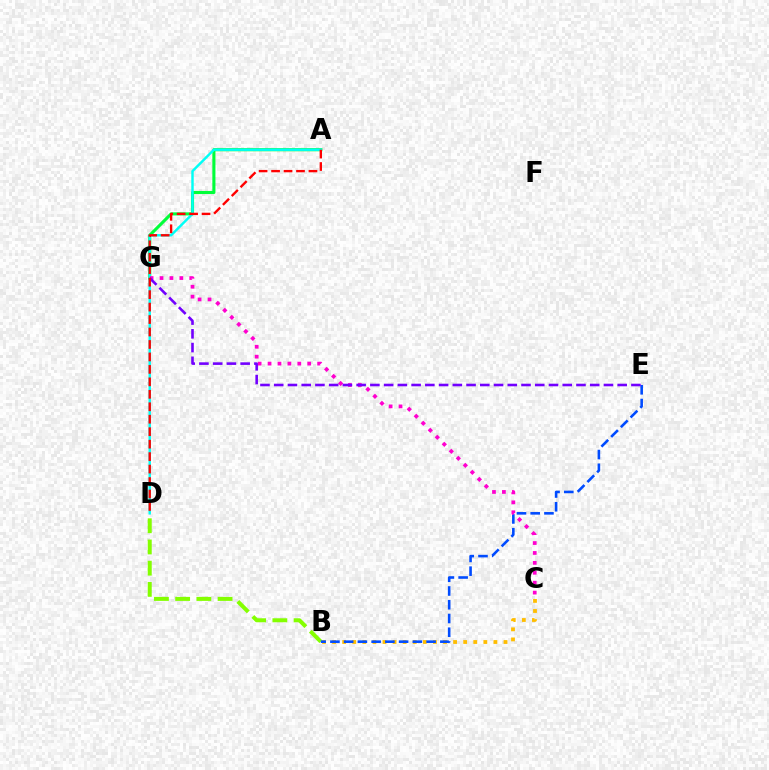{('B', 'D'): [{'color': '#84ff00', 'line_style': 'dashed', 'thickness': 2.88}], ('B', 'C'): [{'color': '#ffbd00', 'line_style': 'dotted', 'thickness': 2.74}], ('A', 'G'): [{'color': '#00ff39', 'line_style': 'solid', 'thickness': 2.23}], ('B', 'E'): [{'color': '#004bff', 'line_style': 'dashed', 'thickness': 1.87}], ('A', 'D'): [{'color': '#00fff6', 'line_style': 'solid', 'thickness': 1.76}, {'color': '#ff0000', 'line_style': 'dashed', 'thickness': 1.69}], ('C', 'G'): [{'color': '#ff00cf', 'line_style': 'dotted', 'thickness': 2.69}], ('E', 'G'): [{'color': '#7200ff', 'line_style': 'dashed', 'thickness': 1.87}]}